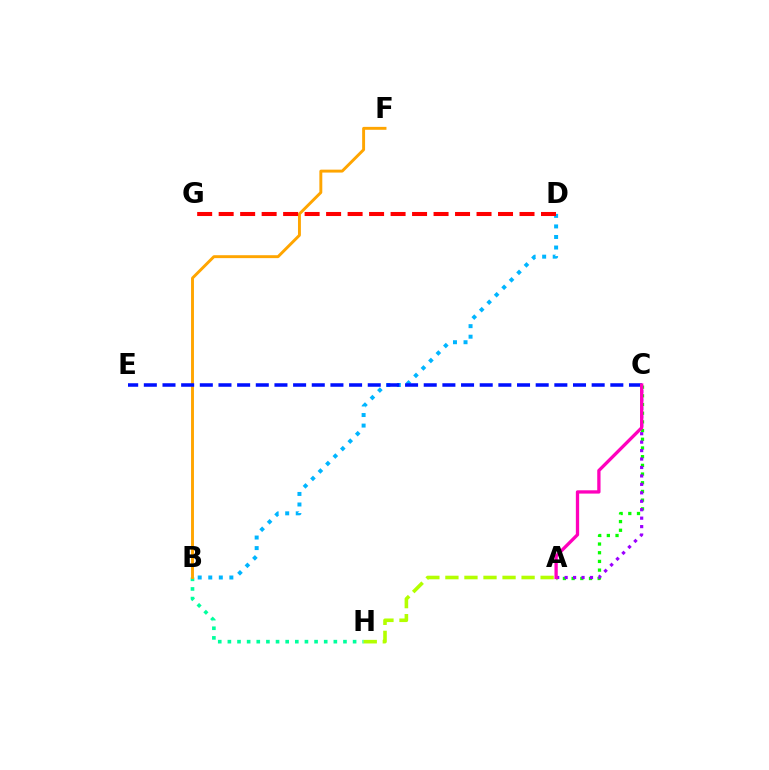{('A', 'C'): [{'color': '#08ff00', 'line_style': 'dotted', 'thickness': 2.36}, {'color': '#9b00ff', 'line_style': 'dotted', 'thickness': 2.29}, {'color': '#ff00bd', 'line_style': 'solid', 'thickness': 2.37}], ('B', 'D'): [{'color': '#00b5ff', 'line_style': 'dotted', 'thickness': 2.87}], ('B', 'H'): [{'color': '#00ff9d', 'line_style': 'dotted', 'thickness': 2.62}], ('B', 'F'): [{'color': '#ffa500', 'line_style': 'solid', 'thickness': 2.1}], ('C', 'E'): [{'color': '#0010ff', 'line_style': 'dashed', 'thickness': 2.53}], ('A', 'H'): [{'color': '#b3ff00', 'line_style': 'dashed', 'thickness': 2.59}], ('D', 'G'): [{'color': '#ff0000', 'line_style': 'dashed', 'thickness': 2.92}]}